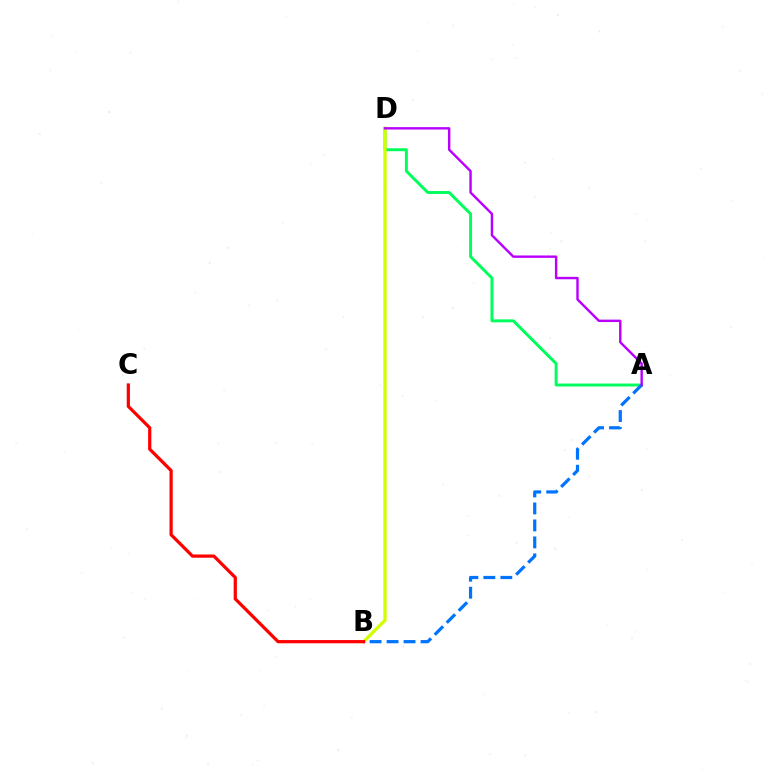{('A', 'D'): [{'color': '#00ff5c', 'line_style': 'solid', 'thickness': 2.12}, {'color': '#b900ff', 'line_style': 'solid', 'thickness': 1.74}], ('B', 'D'): [{'color': '#d1ff00', 'line_style': 'solid', 'thickness': 2.37}], ('A', 'B'): [{'color': '#0074ff', 'line_style': 'dashed', 'thickness': 2.31}], ('B', 'C'): [{'color': '#ff0000', 'line_style': 'solid', 'thickness': 2.32}]}